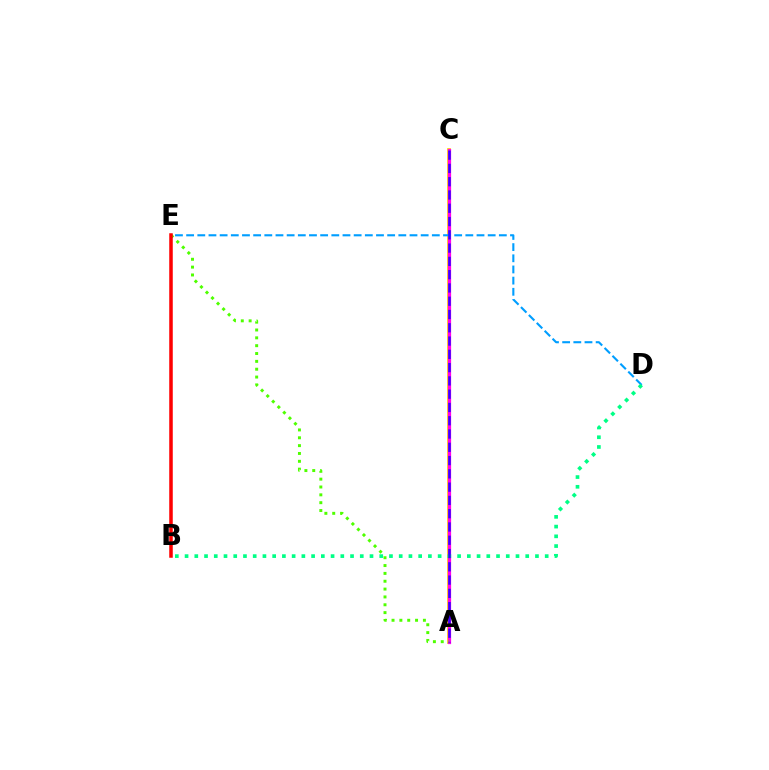{('A', 'C'): [{'color': '#ffd500', 'line_style': 'solid', 'thickness': 2.68}, {'color': '#ff00ed', 'line_style': 'solid', 'thickness': 2.33}, {'color': '#3700ff', 'line_style': 'dashed', 'thickness': 1.8}], ('A', 'E'): [{'color': '#4fff00', 'line_style': 'dotted', 'thickness': 2.13}], ('D', 'E'): [{'color': '#009eff', 'line_style': 'dashed', 'thickness': 1.52}], ('B', 'D'): [{'color': '#00ff86', 'line_style': 'dotted', 'thickness': 2.64}], ('B', 'E'): [{'color': '#ff0000', 'line_style': 'solid', 'thickness': 2.53}]}